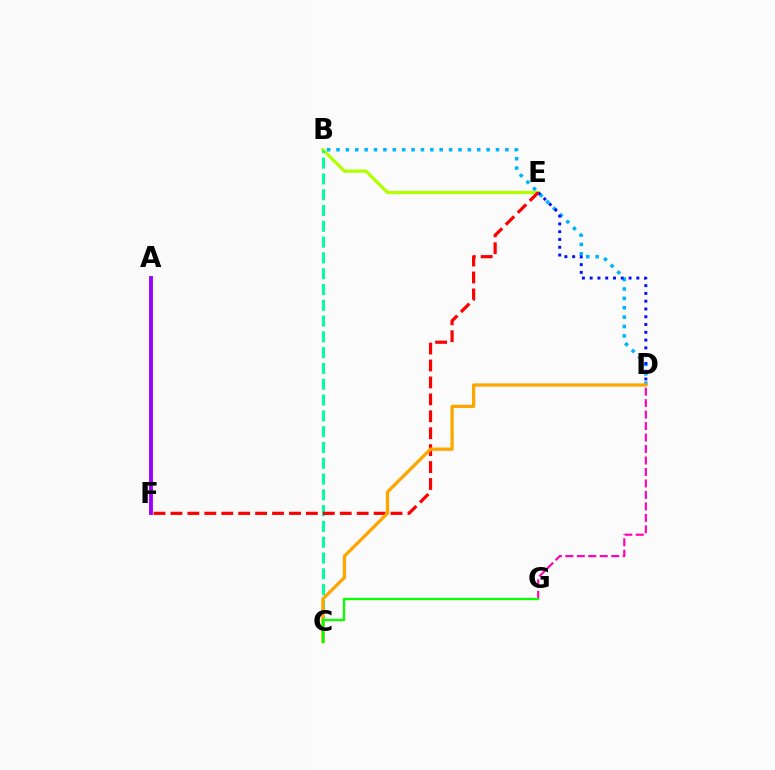{('B', 'E'): [{'color': '#b3ff00', 'line_style': 'solid', 'thickness': 2.35}], ('B', 'D'): [{'color': '#00b5ff', 'line_style': 'dotted', 'thickness': 2.55}], ('D', 'E'): [{'color': '#0010ff', 'line_style': 'dotted', 'thickness': 2.11}], ('B', 'C'): [{'color': '#00ff9d', 'line_style': 'dashed', 'thickness': 2.15}], ('E', 'F'): [{'color': '#ff0000', 'line_style': 'dashed', 'thickness': 2.3}], ('C', 'D'): [{'color': '#ffa500', 'line_style': 'solid', 'thickness': 2.35}], ('D', 'G'): [{'color': '#ff00bd', 'line_style': 'dashed', 'thickness': 1.56}], ('A', 'F'): [{'color': '#9b00ff', 'line_style': 'solid', 'thickness': 2.76}], ('C', 'G'): [{'color': '#08ff00', 'line_style': 'solid', 'thickness': 1.64}]}